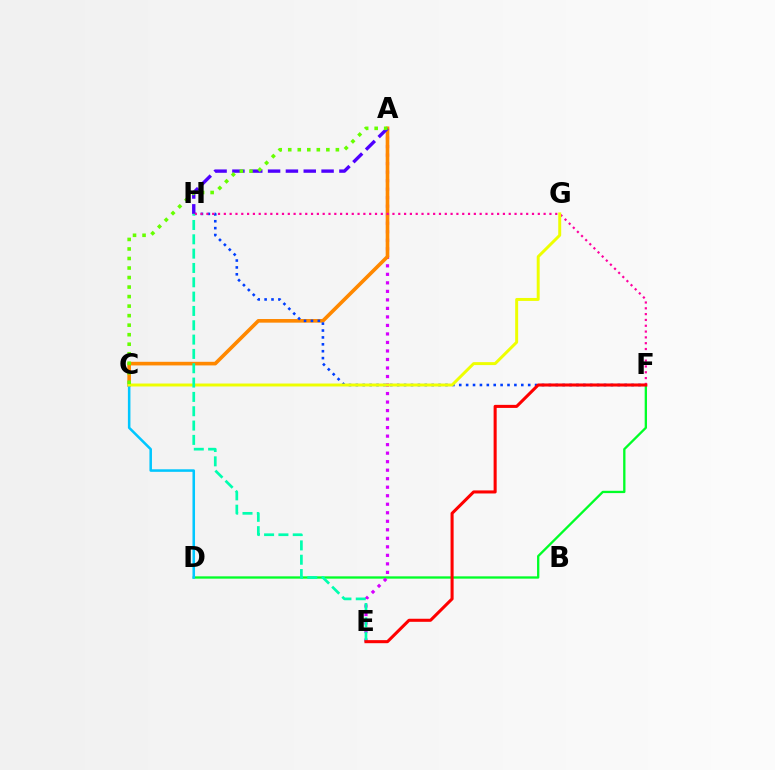{('D', 'F'): [{'color': '#00ff27', 'line_style': 'solid', 'thickness': 1.66}], ('A', 'E'): [{'color': '#d600ff', 'line_style': 'dotted', 'thickness': 2.31}], ('A', 'C'): [{'color': '#ff8800', 'line_style': 'solid', 'thickness': 2.61}, {'color': '#66ff00', 'line_style': 'dotted', 'thickness': 2.59}], ('F', 'H'): [{'color': '#003fff', 'line_style': 'dotted', 'thickness': 1.87}, {'color': '#ff00a0', 'line_style': 'dotted', 'thickness': 1.58}], ('C', 'D'): [{'color': '#00c7ff', 'line_style': 'solid', 'thickness': 1.83}], ('A', 'H'): [{'color': '#4f00ff', 'line_style': 'dashed', 'thickness': 2.42}], ('C', 'G'): [{'color': '#eeff00', 'line_style': 'solid', 'thickness': 2.13}], ('E', 'H'): [{'color': '#00ffaf', 'line_style': 'dashed', 'thickness': 1.95}], ('E', 'F'): [{'color': '#ff0000', 'line_style': 'solid', 'thickness': 2.2}]}